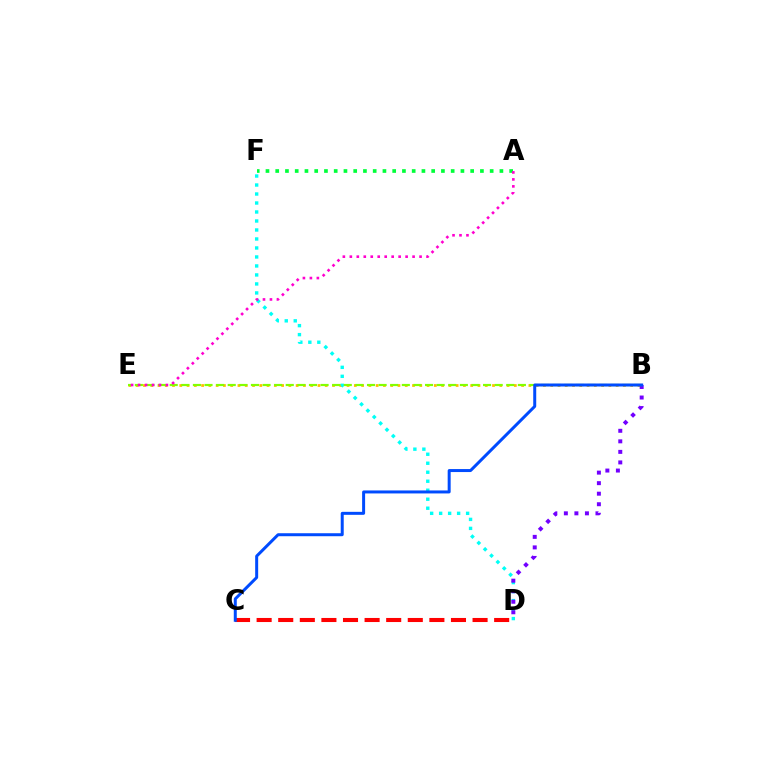{('B', 'E'): [{'color': '#ffbd00', 'line_style': 'dotted', 'thickness': 1.98}, {'color': '#84ff00', 'line_style': 'dashed', 'thickness': 1.58}], ('D', 'F'): [{'color': '#00fff6', 'line_style': 'dotted', 'thickness': 2.44}], ('A', 'F'): [{'color': '#00ff39', 'line_style': 'dotted', 'thickness': 2.65}], ('C', 'D'): [{'color': '#ff0000', 'line_style': 'dashed', 'thickness': 2.93}], ('B', 'D'): [{'color': '#7200ff', 'line_style': 'dotted', 'thickness': 2.86}], ('A', 'E'): [{'color': '#ff00cf', 'line_style': 'dotted', 'thickness': 1.89}], ('B', 'C'): [{'color': '#004bff', 'line_style': 'solid', 'thickness': 2.15}]}